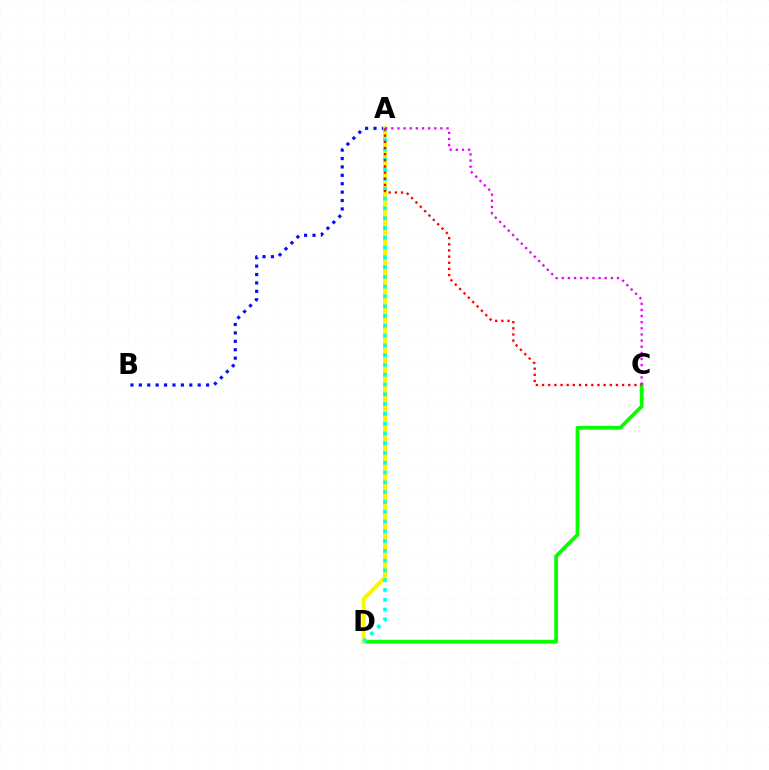{('A', 'B'): [{'color': '#0010ff', 'line_style': 'dotted', 'thickness': 2.28}], ('C', 'D'): [{'color': '#08ff00', 'line_style': 'solid', 'thickness': 2.7}], ('A', 'D'): [{'color': '#fcf500', 'line_style': 'solid', 'thickness': 2.87}, {'color': '#00fff6', 'line_style': 'dotted', 'thickness': 2.66}], ('A', 'C'): [{'color': '#ff0000', 'line_style': 'dotted', 'thickness': 1.67}, {'color': '#ee00ff', 'line_style': 'dotted', 'thickness': 1.67}]}